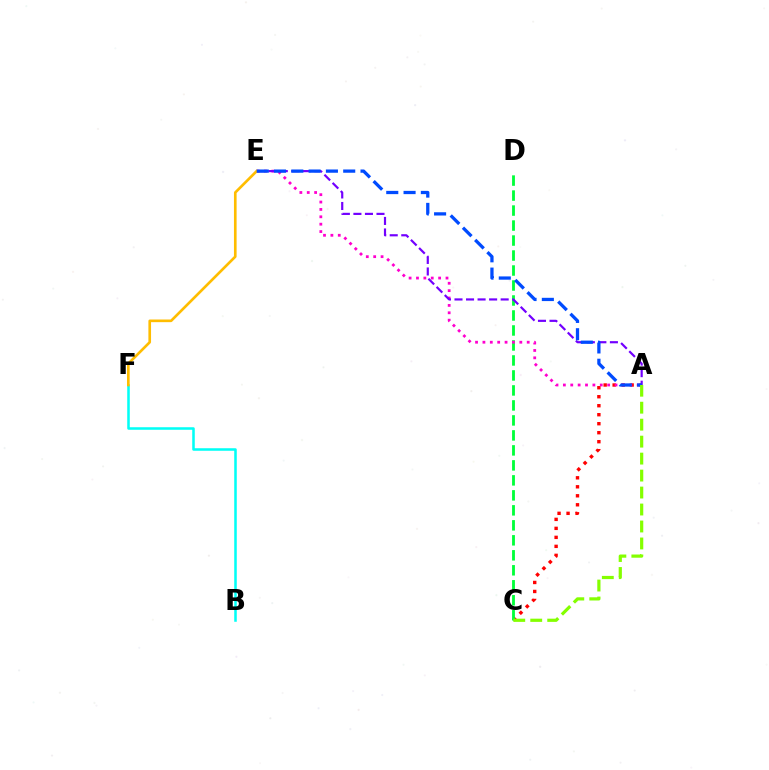{('A', 'C'): [{'color': '#ff0000', 'line_style': 'dotted', 'thickness': 2.44}, {'color': '#84ff00', 'line_style': 'dashed', 'thickness': 2.31}], ('B', 'F'): [{'color': '#00fff6', 'line_style': 'solid', 'thickness': 1.83}], ('C', 'D'): [{'color': '#00ff39', 'line_style': 'dashed', 'thickness': 2.04}], ('A', 'E'): [{'color': '#ff00cf', 'line_style': 'dotted', 'thickness': 2.01}, {'color': '#7200ff', 'line_style': 'dashed', 'thickness': 1.57}, {'color': '#004bff', 'line_style': 'dashed', 'thickness': 2.35}], ('E', 'F'): [{'color': '#ffbd00', 'line_style': 'solid', 'thickness': 1.91}]}